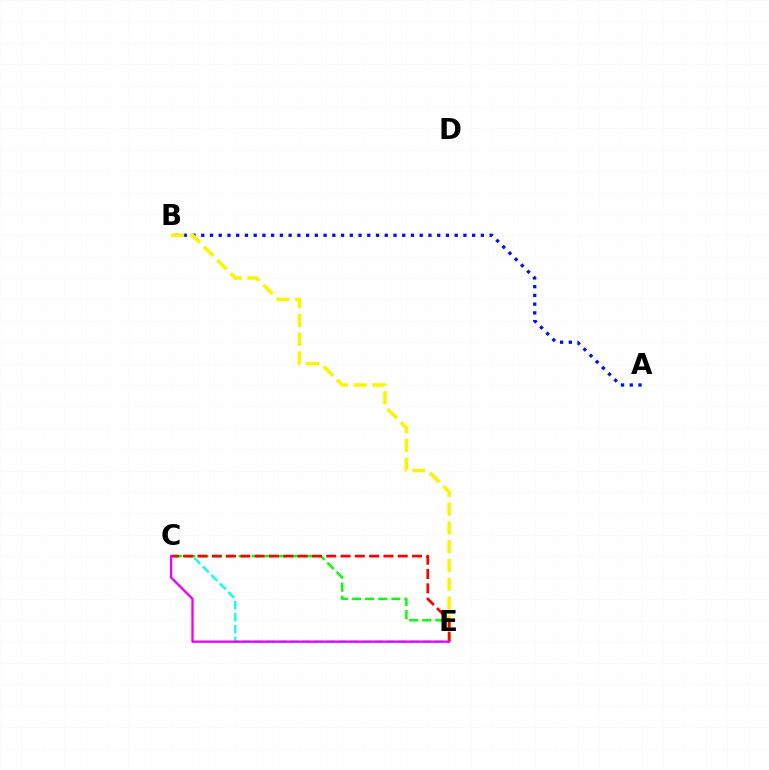{('A', 'B'): [{'color': '#0010ff', 'line_style': 'dotted', 'thickness': 2.37}], ('C', 'E'): [{'color': '#00fff6', 'line_style': 'dashed', 'thickness': 1.63}, {'color': '#08ff00', 'line_style': 'dashed', 'thickness': 1.78}, {'color': '#ff0000', 'line_style': 'dashed', 'thickness': 1.94}, {'color': '#ee00ff', 'line_style': 'solid', 'thickness': 1.68}], ('B', 'E'): [{'color': '#fcf500', 'line_style': 'dashed', 'thickness': 2.55}]}